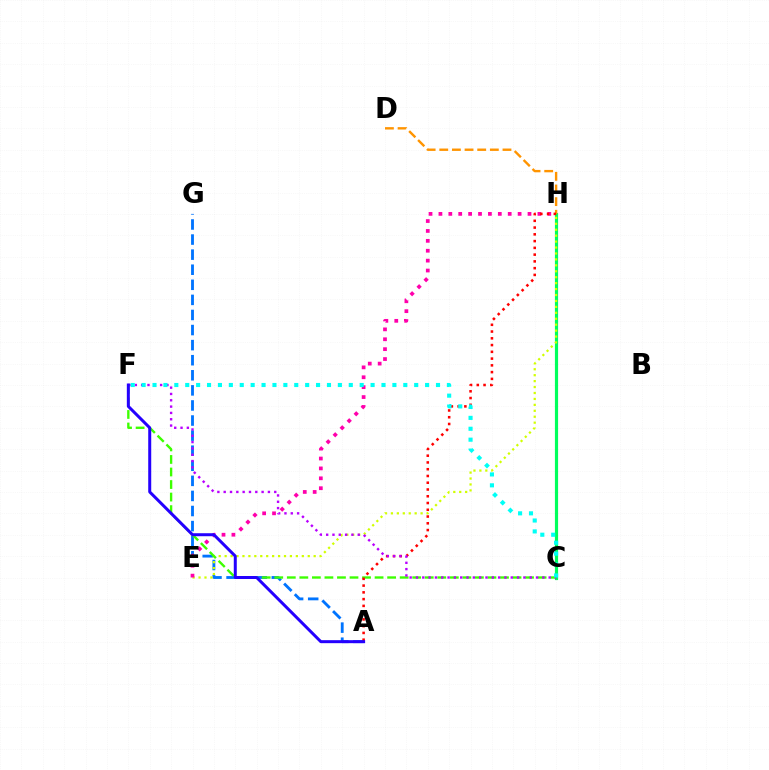{('A', 'G'): [{'color': '#0074ff', 'line_style': 'dashed', 'thickness': 2.05}], ('C', 'H'): [{'color': '#00ff5c', 'line_style': 'solid', 'thickness': 2.28}], ('D', 'H'): [{'color': '#ff9400', 'line_style': 'dashed', 'thickness': 1.72}], ('E', 'H'): [{'color': '#d1ff00', 'line_style': 'dotted', 'thickness': 1.61}, {'color': '#ff00ac', 'line_style': 'dotted', 'thickness': 2.69}], ('C', 'F'): [{'color': '#3dff00', 'line_style': 'dashed', 'thickness': 1.7}, {'color': '#b900ff', 'line_style': 'dotted', 'thickness': 1.72}, {'color': '#00fff6', 'line_style': 'dotted', 'thickness': 2.96}], ('A', 'H'): [{'color': '#ff0000', 'line_style': 'dotted', 'thickness': 1.84}], ('A', 'F'): [{'color': '#2500ff', 'line_style': 'solid', 'thickness': 2.16}]}